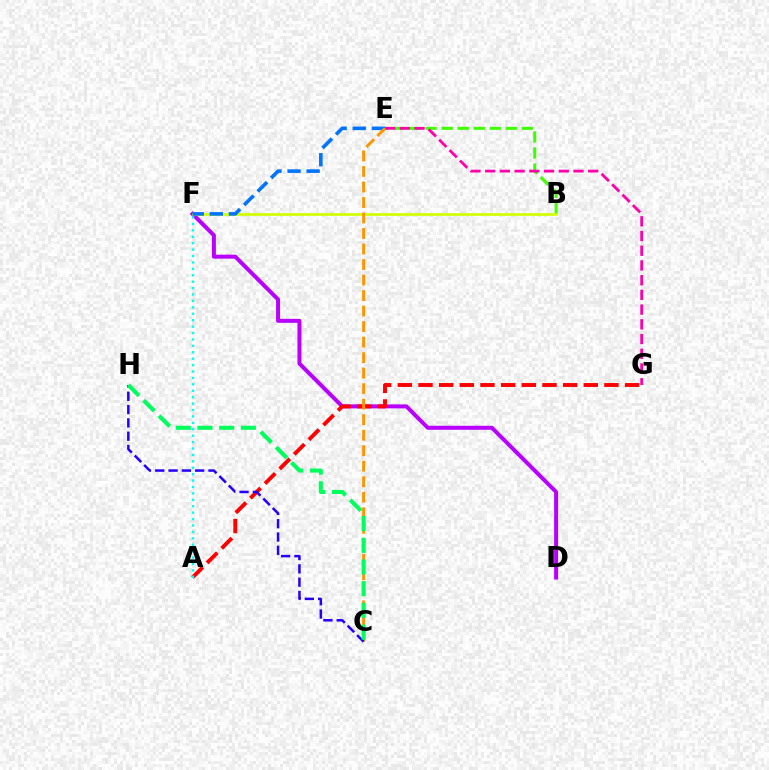{('D', 'F'): [{'color': '#b900ff', 'line_style': 'solid', 'thickness': 2.87}], ('B', 'E'): [{'color': '#3dff00', 'line_style': 'dashed', 'thickness': 2.18}], ('A', 'G'): [{'color': '#ff0000', 'line_style': 'dashed', 'thickness': 2.81}], ('B', 'F'): [{'color': '#d1ff00', 'line_style': 'solid', 'thickness': 1.94}], ('E', 'G'): [{'color': '#ff00ac', 'line_style': 'dashed', 'thickness': 2.0}], ('E', 'F'): [{'color': '#0074ff', 'line_style': 'dashed', 'thickness': 2.59}], ('A', 'F'): [{'color': '#00fff6', 'line_style': 'dotted', 'thickness': 1.74}], ('C', 'E'): [{'color': '#ff9400', 'line_style': 'dashed', 'thickness': 2.11}], ('C', 'H'): [{'color': '#2500ff', 'line_style': 'dashed', 'thickness': 1.81}, {'color': '#00ff5c', 'line_style': 'dashed', 'thickness': 2.95}]}